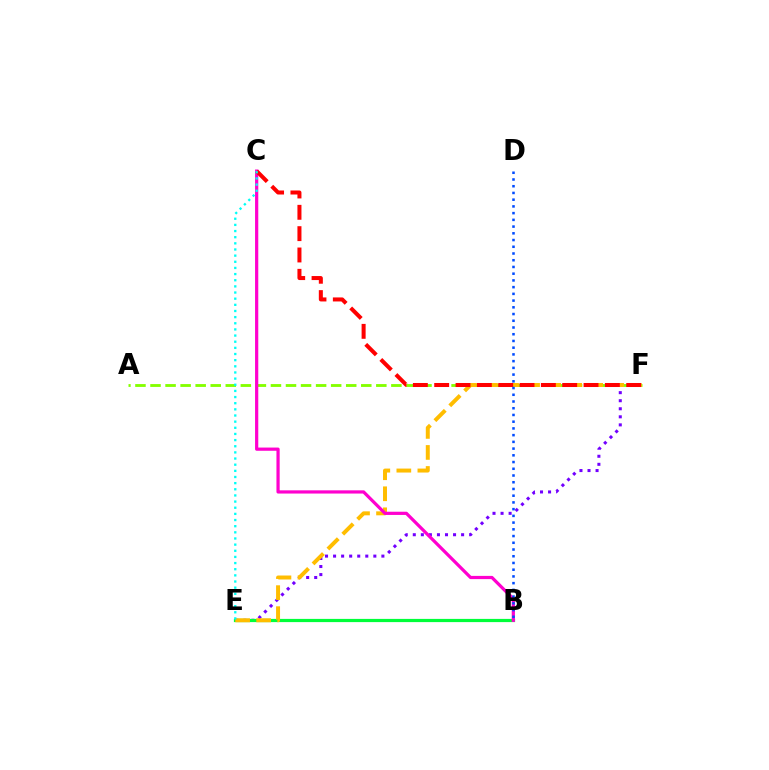{('E', 'F'): [{'color': '#7200ff', 'line_style': 'dotted', 'thickness': 2.19}, {'color': '#ffbd00', 'line_style': 'dashed', 'thickness': 2.86}], ('B', 'E'): [{'color': '#00ff39', 'line_style': 'solid', 'thickness': 2.31}], ('A', 'F'): [{'color': '#84ff00', 'line_style': 'dashed', 'thickness': 2.05}], ('B', 'C'): [{'color': '#ff00cf', 'line_style': 'solid', 'thickness': 2.32}], ('C', 'F'): [{'color': '#ff0000', 'line_style': 'dashed', 'thickness': 2.9}], ('B', 'D'): [{'color': '#004bff', 'line_style': 'dotted', 'thickness': 1.83}], ('C', 'E'): [{'color': '#00fff6', 'line_style': 'dotted', 'thickness': 1.67}]}